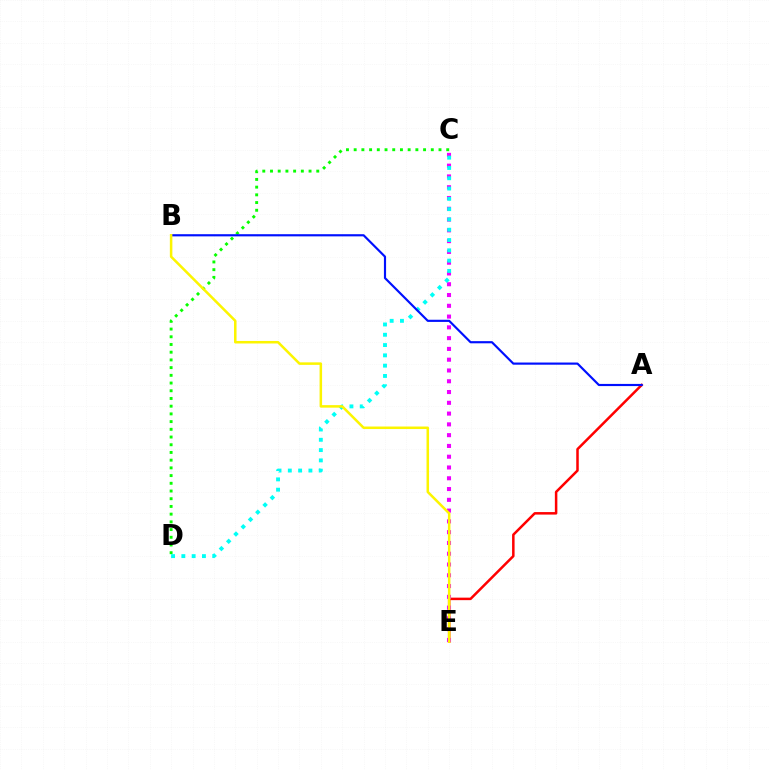{('C', 'D'): [{'color': '#08ff00', 'line_style': 'dotted', 'thickness': 2.1}, {'color': '#00fff6', 'line_style': 'dotted', 'thickness': 2.8}], ('A', 'E'): [{'color': '#ff0000', 'line_style': 'solid', 'thickness': 1.81}], ('C', 'E'): [{'color': '#ee00ff', 'line_style': 'dotted', 'thickness': 2.93}], ('A', 'B'): [{'color': '#0010ff', 'line_style': 'solid', 'thickness': 1.56}], ('B', 'E'): [{'color': '#fcf500', 'line_style': 'solid', 'thickness': 1.81}]}